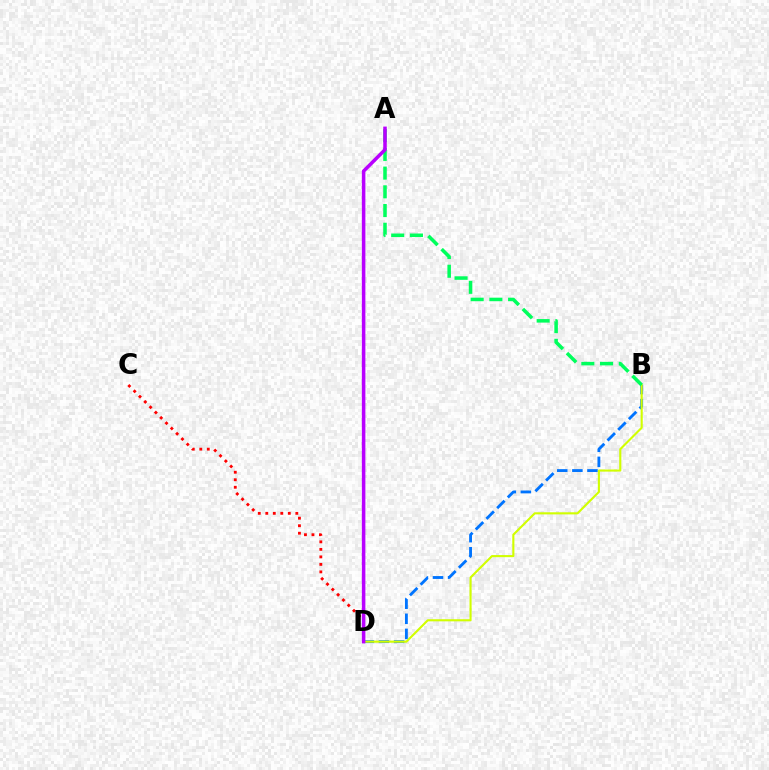{('B', 'D'): [{'color': '#0074ff', 'line_style': 'dashed', 'thickness': 2.05}, {'color': '#d1ff00', 'line_style': 'solid', 'thickness': 1.52}], ('C', 'D'): [{'color': '#ff0000', 'line_style': 'dotted', 'thickness': 2.04}], ('A', 'B'): [{'color': '#00ff5c', 'line_style': 'dashed', 'thickness': 2.54}], ('A', 'D'): [{'color': '#b900ff', 'line_style': 'solid', 'thickness': 2.53}]}